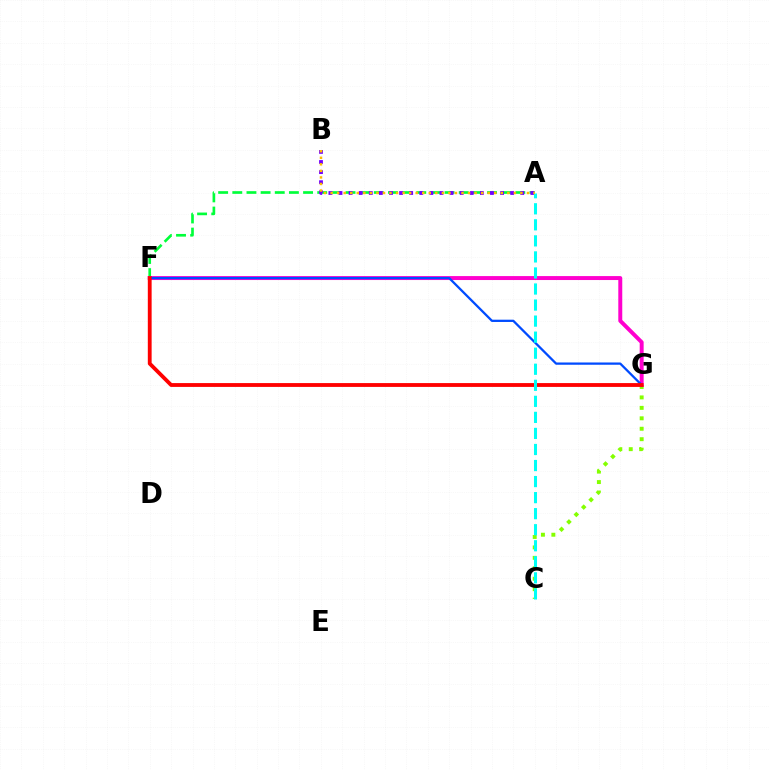{('A', 'F'): [{'color': '#00ff39', 'line_style': 'dashed', 'thickness': 1.92}], ('C', 'G'): [{'color': '#84ff00', 'line_style': 'dotted', 'thickness': 2.84}], ('A', 'B'): [{'color': '#7200ff', 'line_style': 'dotted', 'thickness': 2.74}, {'color': '#ffbd00', 'line_style': 'dotted', 'thickness': 1.78}], ('F', 'G'): [{'color': '#ff00cf', 'line_style': 'solid', 'thickness': 2.85}, {'color': '#004bff', 'line_style': 'solid', 'thickness': 1.64}, {'color': '#ff0000', 'line_style': 'solid', 'thickness': 2.75}], ('A', 'C'): [{'color': '#00fff6', 'line_style': 'dashed', 'thickness': 2.18}]}